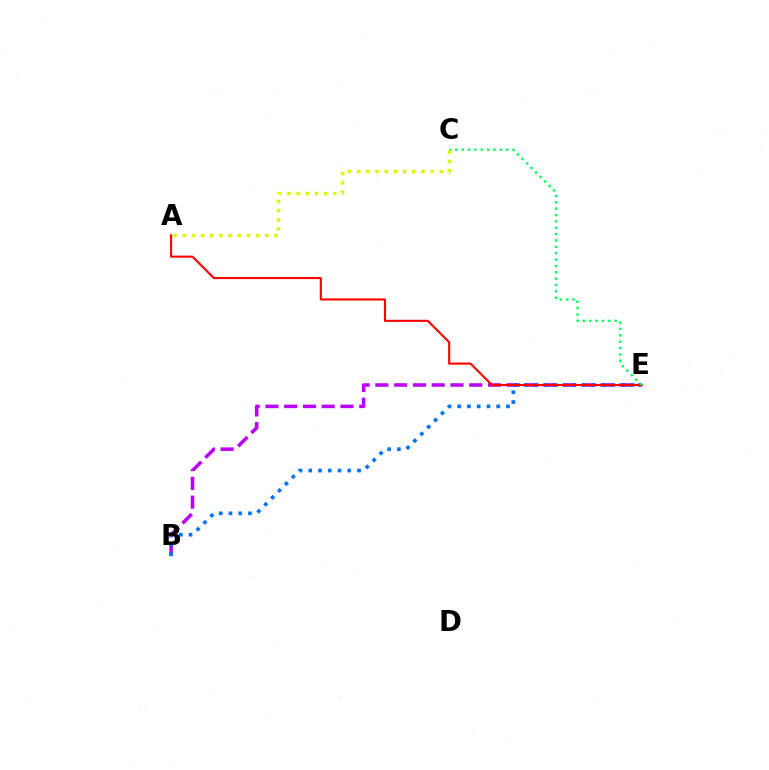{('B', 'E'): [{'color': '#b900ff', 'line_style': 'dashed', 'thickness': 2.55}, {'color': '#0074ff', 'line_style': 'dotted', 'thickness': 2.65}], ('A', 'E'): [{'color': '#ff0000', 'line_style': 'solid', 'thickness': 1.52}], ('C', 'E'): [{'color': '#00ff5c', 'line_style': 'dotted', 'thickness': 1.73}], ('A', 'C'): [{'color': '#d1ff00', 'line_style': 'dotted', 'thickness': 2.49}]}